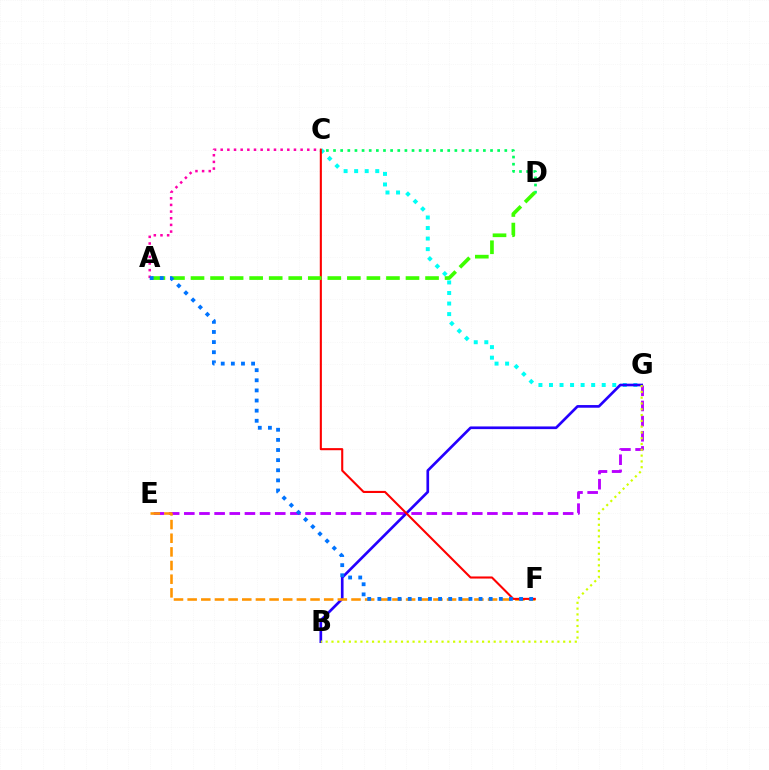{('A', 'C'): [{'color': '#ff00ac', 'line_style': 'dotted', 'thickness': 1.81}], ('C', 'G'): [{'color': '#00fff6', 'line_style': 'dotted', 'thickness': 2.87}], ('E', 'G'): [{'color': '#b900ff', 'line_style': 'dashed', 'thickness': 2.06}], ('B', 'G'): [{'color': '#2500ff', 'line_style': 'solid', 'thickness': 1.92}, {'color': '#d1ff00', 'line_style': 'dotted', 'thickness': 1.57}], ('E', 'F'): [{'color': '#ff9400', 'line_style': 'dashed', 'thickness': 1.85}], ('C', 'F'): [{'color': '#ff0000', 'line_style': 'solid', 'thickness': 1.51}], ('C', 'D'): [{'color': '#00ff5c', 'line_style': 'dotted', 'thickness': 1.94}], ('A', 'D'): [{'color': '#3dff00', 'line_style': 'dashed', 'thickness': 2.66}], ('A', 'F'): [{'color': '#0074ff', 'line_style': 'dotted', 'thickness': 2.75}]}